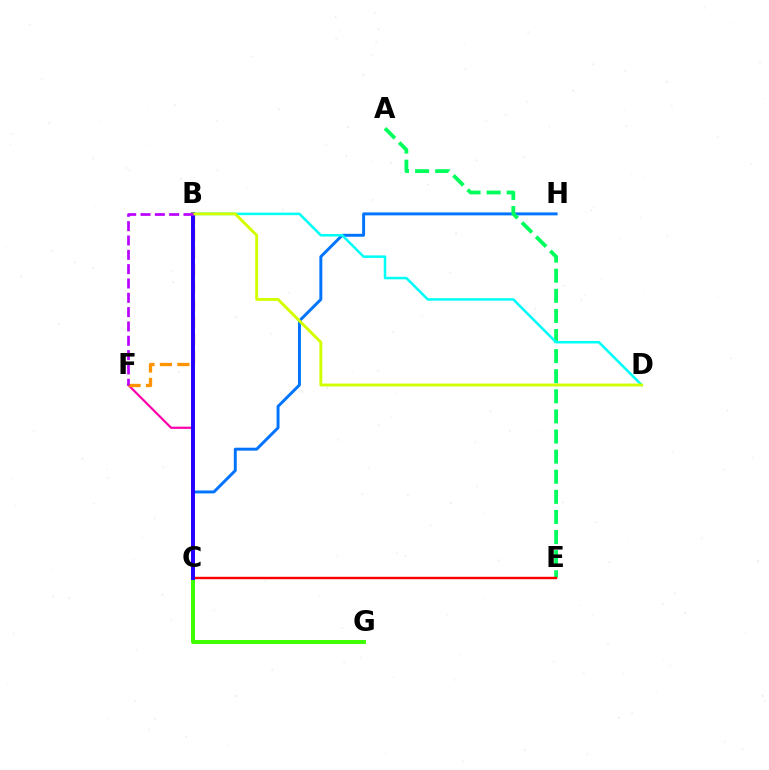{('C', 'F'): [{'color': '#ff00ac', 'line_style': 'solid', 'thickness': 1.59}], ('C', 'H'): [{'color': '#0074ff', 'line_style': 'solid', 'thickness': 2.12}], ('C', 'G'): [{'color': '#3dff00', 'line_style': 'solid', 'thickness': 2.85}], ('A', 'E'): [{'color': '#00ff5c', 'line_style': 'dashed', 'thickness': 2.73}], ('B', 'F'): [{'color': '#ff9400', 'line_style': 'dashed', 'thickness': 2.37}, {'color': '#b900ff', 'line_style': 'dashed', 'thickness': 1.95}], ('B', 'D'): [{'color': '#00fff6', 'line_style': 'solid', 'thickness': 1.82}, {'color': '#d1ff00', 'line_style': 'solid', 'thickness': 2.08}], ('C', 'E'): [{'color': '#ff0000', 'line_style': 'solid', 'thickness': 1.74}], ('B', 'C'): [{'color': '#2500ff', 'line_style': 'solid', 'thickness': 2.84}]}